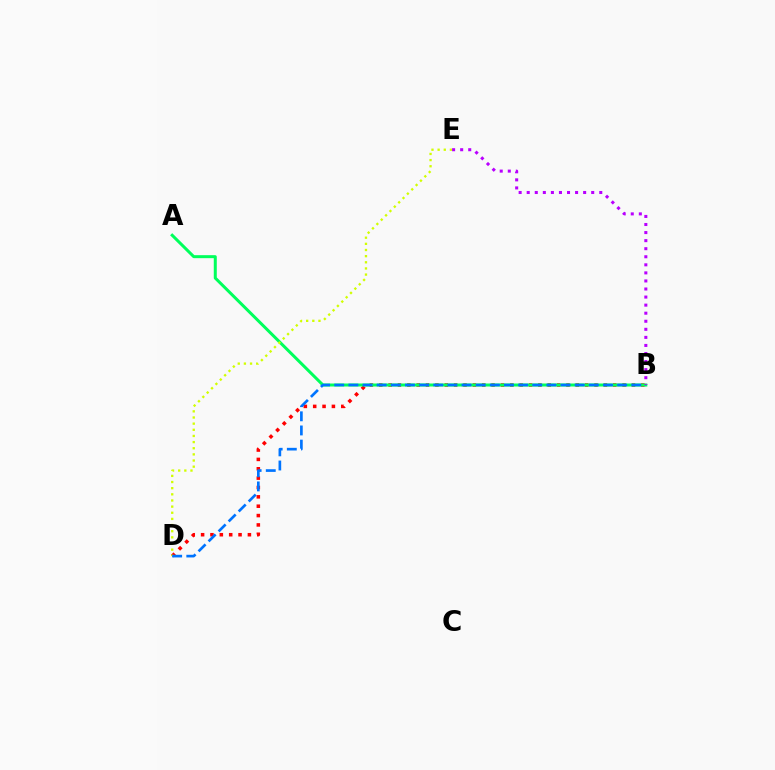{('B', 'D'): [{'color': '#ff0000', 'line_style': 'dotted', 'thickness': 2.54}, {'color': '#0074ff', 'line_style': 'dashed', 'thickness': 1.92}], ('A', 'B'): [{'color': '#00ff5c', 'line_style': 'solid', 'thickness': 2.17}], ('D', 'E'): [{'color': '#d1ff00', 'line_style': 'dotted', 'thickness': 1.67}], ('B', 'E'): [{'color': '#b900ff', 'line_style': 'dotted', 'thickness': 2.19}]}